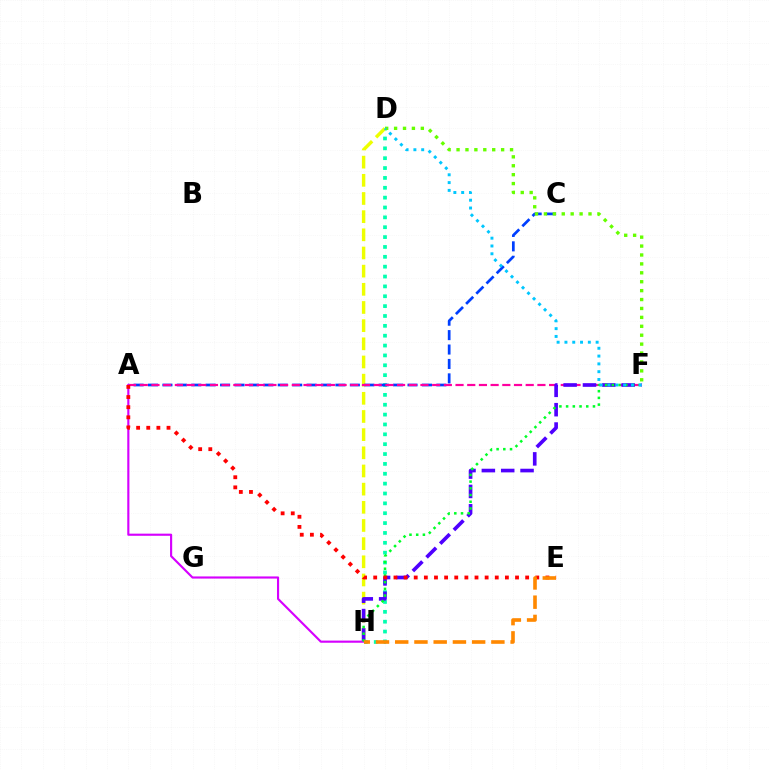{('D', 'H'): [{'color': '#00ffaf', 'line_style': 'dotted', 'thickness': 2.68}, {'color': '#eeff00', 'line_style': 'dashed', 'thickness': 2.47}], ('A', 'C'): [{'color': '#003fff', 'line_style': 'dashed', 'thickness': 1.96}], ('A', 'F'): [{'color': '#ff00a0', 'line_style': 'dashed', 'thickness': 1.59}], ('F', 'H'): [{'color': '#4f00ff', 'line_style': 'dashed', 'thickness': 2.63}, {'color': '#00ff27', 'line_style': 'dotted', 'thickness': 1.82}], ('A', 'H'): [{'color': '#d600ff', 'line_style': 'solid', 'thickness': 1.54}], ('D', 'F'): [{'color': '#66ff00', 'line_style': 'dotted', 'thickness': 2.42}, {'color': '#00c7ff', 'line_style': 'dotted', 'thickness': 2.12}], ('A', 'E'): [{'color': '#ff0000', 'line_style': 'dotted', 'thickness': 2.75}], ('E', 'H'): [{'color': '#ff8800', 'line_style': 'dashed', 'thickness': 2.61}]}